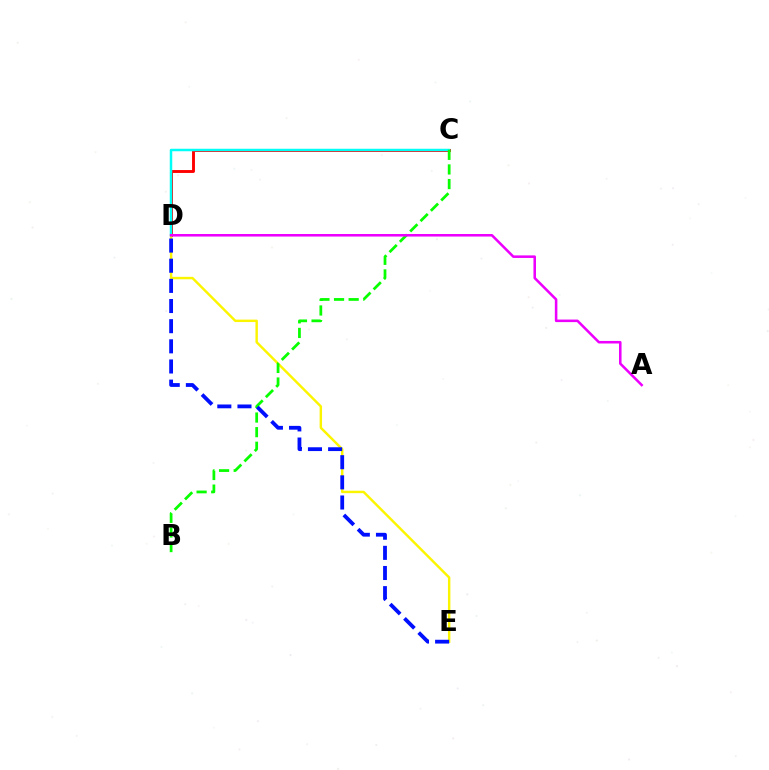{('C', 'D'): [{'color': '#ff0000', 'line_style': 'solid', 'thickness': 2.09}, {'color': '#00fff6', 'line_style': 'solid', 'thickness': 1.78}], ('D', 'E'): [{'color': '#fcf500', 'line_style': 'solid', 'thickness': 1.76}, {'color': '#0010ff', 'line_style': 'dashed', 'thickness': 2.74}], ('B', 'C'): [{'color': '#08ff00', 'line_style': 'dashed', 'thickness': 1.99}], ('A', 'D'): [{'color': '#ee00ff', 'line_style': 'solid', 'thickness': 1.84}]}